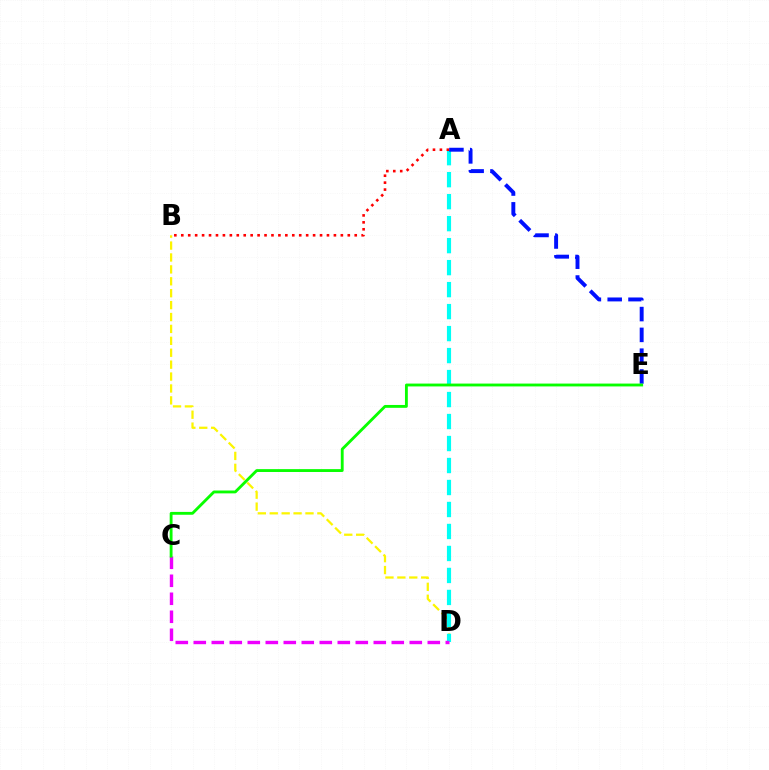{('B', 'D'): [{'color': '#fcf500', 'line_style': 'dashed', 'thickness': 1.62}], ('A', 'D'): [{'color': '#00fff6', 'line_style': 'dashed', 'thickness': 2.99}], ('C', 'D'): [{'color': '#ee00ff', 'line_style': 'dashed', 'thickness': 2.45}], ('A', 'B'): [{'color': '#ff0000', 'line_style': 'dotted', 'thickness': 1.88}], ('A', 'E'): [{'color': '#0010ff', 'line_style': 'dashed', 'thickness': 2.83}], ('C', 'E'): [{'color': '#08ff00', 'line_style': 'solid', 'thickness': 2.05}]}